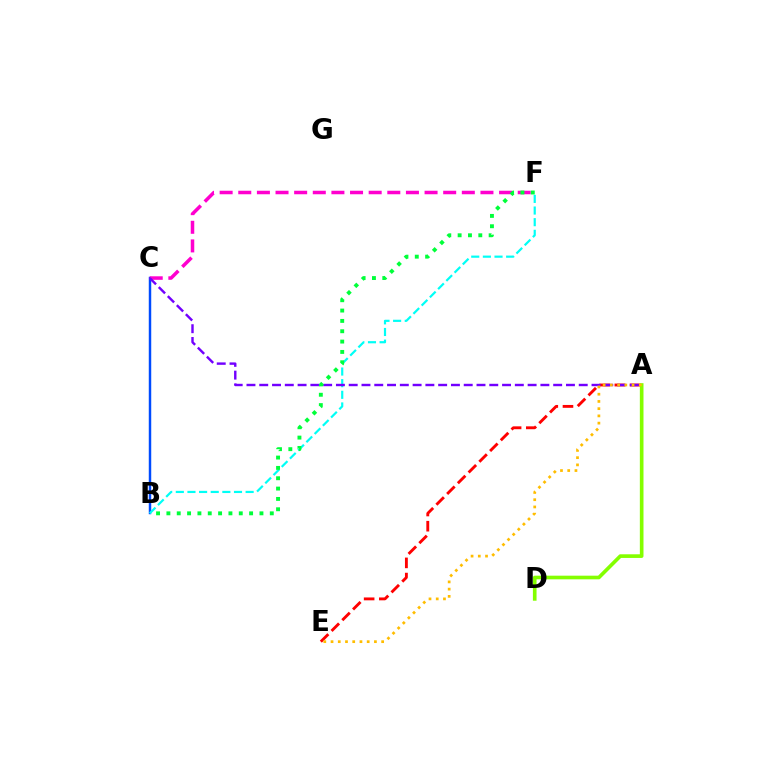{('B', 'C'): [{'color': '#004bff', 'line_style': 'solid', 'thickness': 1.77}], ('A', 'E'): [{'color': '#ff0000', 'line_style': 'dashed', 'thickness': 2.06}, {'color': '#ffbd00', 'line_style': 'dotted', 'thickness': 1.96}], ('B', 'F'): [{'color': '#00fff6', 'line_style': 'dashed', 'thickness': 1.58}, {'color': '#00ff39', 'line_style': 'dotted', 'thickness': 2.81}], ('C', 'F'): [{'color': '#ff00cf', 'line_style': 'dashed', 'thickness': 2.53}], ('A', 'C'): [{'color': '#7200ff', 'line_style': 'dashed', 'thickness': 1.74}], ('A', 'D'): [{'color': '#84ff00', 'line_style': 'solid', 'thickness': 2.63}]}